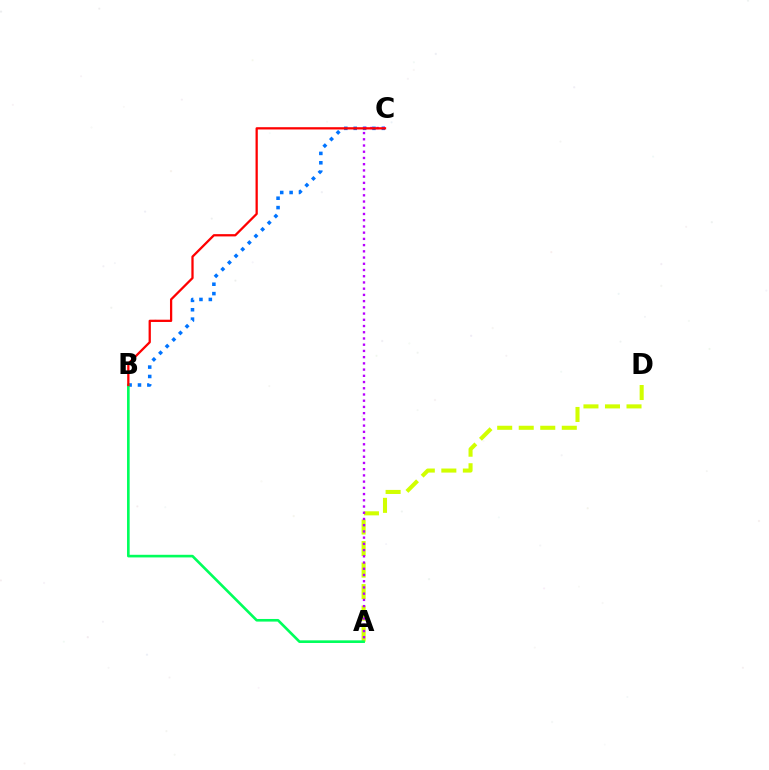{('A', 'D'): [{'color': '#d1ff00', 'line_style': 'dashed', 'thickness': 2.92}], ('B', 'C'): [{'color': '#0074ff', 'line_style': 'dotted', 'thickness': 2.55}, {'color': '#ff0000', 'line_style': 'solid', 'thickness': 1.64}], ('A', 'B'): [{'color': '#00ff5c', 'line_style': 'solid', 'thickness': 1.89}], ('A', 'C'): [{'color': '#b900ff', 'line_style': 'dotted', 'thickness': 1.69}]}